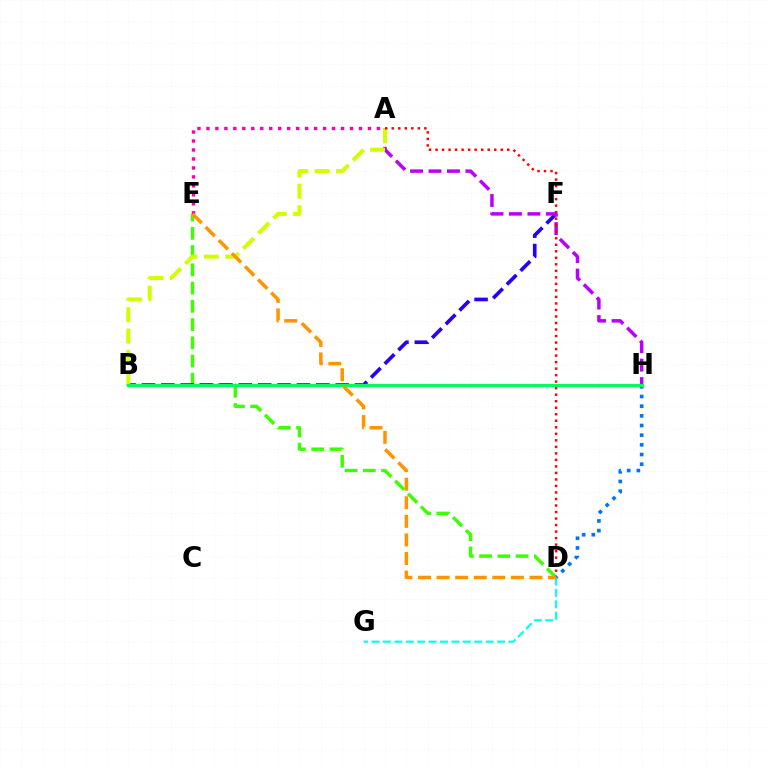{('D', 'E'): [{'color': '#3dff00', 'line_style': 'dashed', 'thickness': 2.48}, {'color': '#ff9400', 'line_style': 'dashed', 'thickness': 2.52}], ('B', 'F'): [{'color': '#2500ff', 'line_style': 'dashed', 'thickness': 2.63}], ('A', 'H'): [{'color': '#b900ff', 'line_style': 'dashed', 'thickness': 2.51}], ('A', 'B'): [{'color': '#d1ff00', 'line_style': 'dashed', 'thickness': 2.91}], ('A', 'D'): [{'color': '#ff0000', 'line_style': 'dotted', 'thickness': 1.77}], ('D', 'H'): [{'color': '#0074ff', 'line_style': 'dotted', 'thickness': 2.63}], ('B', 'H'): [{'color': '#00ff5c', 'line_style': 'solid', 'thickness': 2.35}], ('A', 'E'): [{'color': '#ff00ac', 'line_style': 'dotted', 'thickness': 2.44}], ('D', 'G'): [{'color': '#00fff6', 'line_style': 'dashed', 'thickness': 1.55}]}